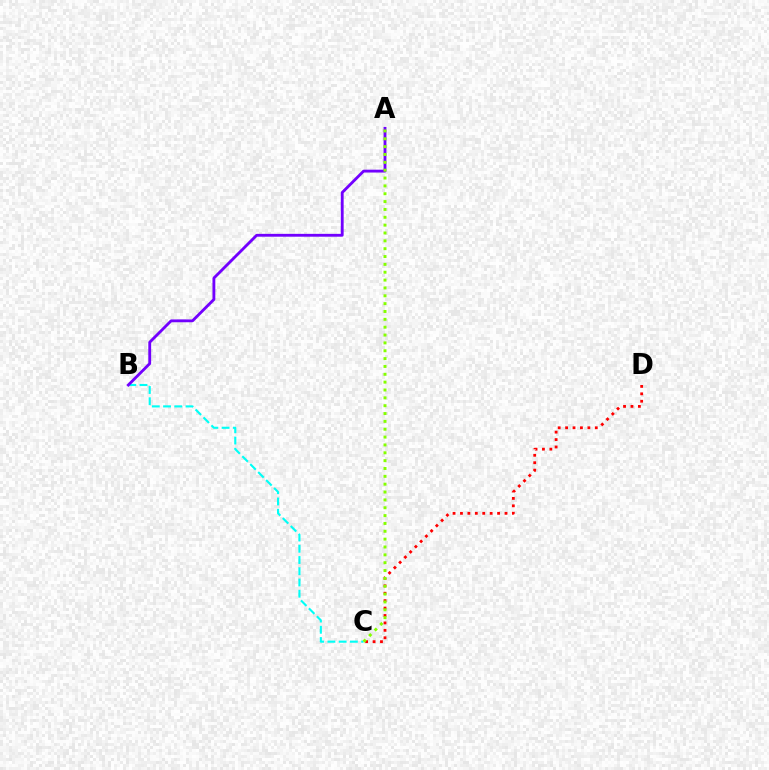{('B', 'C'): [{'color': '#00fff6', 'line_style': 'dashed', 'thickness': 1.53}], ('C', 'D'): [{'color': '#ff0000', 'line_style': 'dotted', 'thickness': 2.02}], ('A', 'B'): [{'color': '#7200ff', 'line_style': 'solid', 'thickness': 2.05}], ('A', 'C'): [{'color': '#84ff00', 'line_style': 'dotted', 'thickness': 2.13}]}